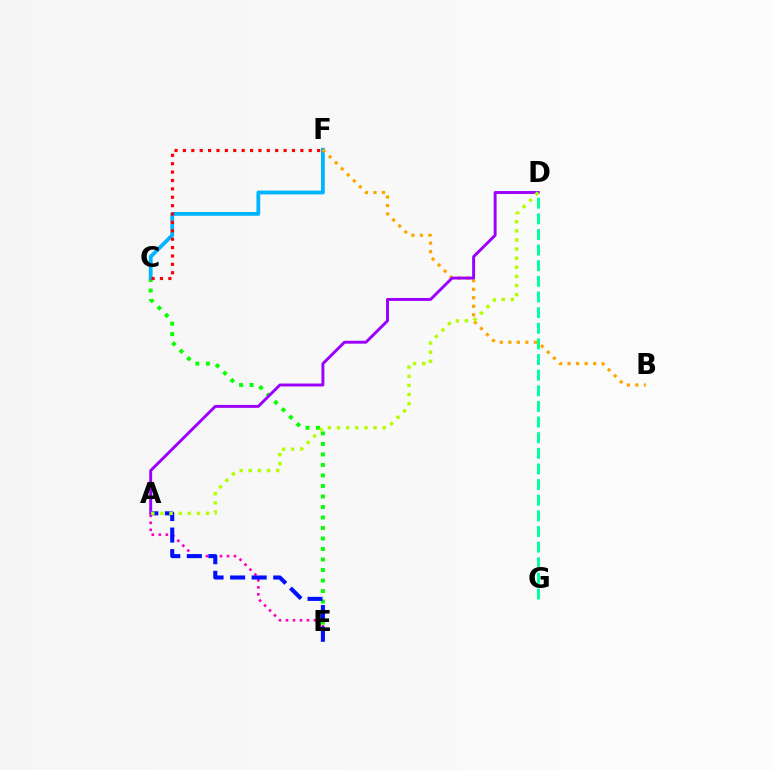{('A', 'E'): [{'color': '#ff00bd', 'line_style': 'dotted', 'thickness': 1.9}, {'color': '#0010ff', 'line_style': 'dashed', 'thickness': 2.93}], ('C', 'E'): [{'color': '#08ff00', 'line_style': 'dotted', 'thickness': 2.86}], ('C', 'F'): [{'color': '#00b5ff', 'line_style': 'solid', 'thickness': 2.73}, {'color': '#ff0000', 'line_style': 'dotted', 'thickness': 2.28}], ('B', 'F'): [{'color': '#ffa500', 'line_style': 'dotted', 'thickness': 2.31}], ('A', 'D'): [{'color': '#9b00ff', 'line_style': 'solid', 'thickness': 2.1}, {'color': '#b3ff00', 'line_style': 'dotted', 'thickness': 2.48}], ('D', 'G'): [{'color': '#00ff9d', 'line_style': 'dashed', 'thickness': 2.12}]}